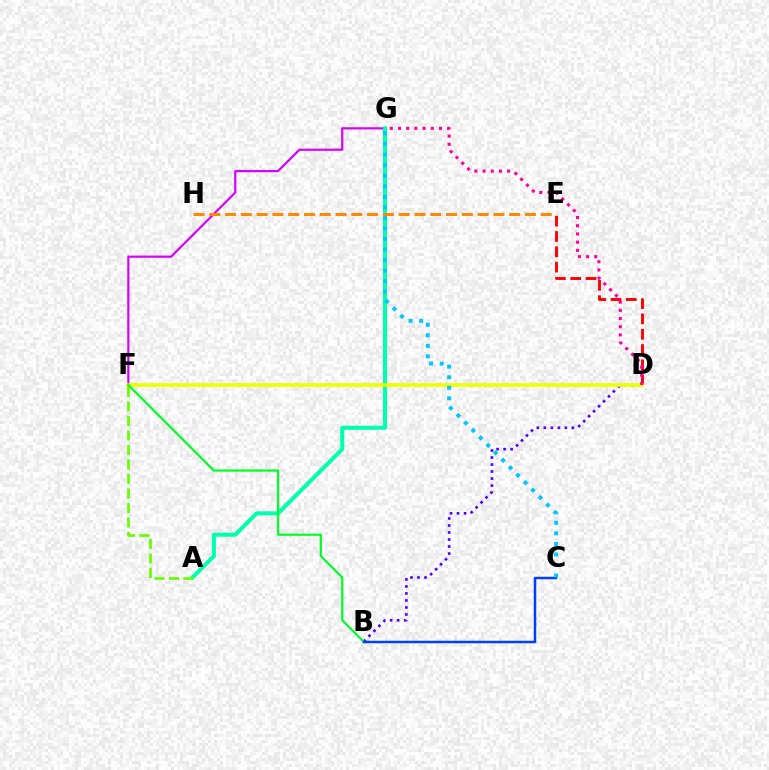{('F', 'G'): [{'color': '#d600ff', 'line_style': 'solid', 'thickness': 1.58}], ('B', 'D'): [{'color': '#4f00ff', 'line_style': 'dotted', 'thickness': 1.91}], ('A', 'G'): [{'color': '#00ffaf', 'line_style': 'solid', 'thickness': 2.9}], ('A', 'F'): [{'color': '#66ff00', 'line_style': 'dashed', 'thickness': 1.97}], ('D', 'E'): [{'color': '#ff0000', 'line_style': 'dashed', 'thickness': 2.08}], ('D', 'F'): [{'color': '#eeff00', 'line_style': 'solid', 'thickness': 2.61}], ('B', 'F'): [{'color': '#00ff27', 'line_style': 'solid', 'thickness': 1.58}], ('B', 'C'): [{'color': '#003fff', 'line_style': 'solid', 'thickness': 1.8}], ('C', 'G'): [{'color': '#00c7ff', 'line_style': 'dotted', 'thickness': 2.87}], ('D', 'G'): [{'color': '#ff00a0', 'line_style': 'dotted', 'thickness': 2.23}], ('E', 'H'): [{'color': '#ff8800', 'line_style': 'dashed', 'thickness': 2.14}]}